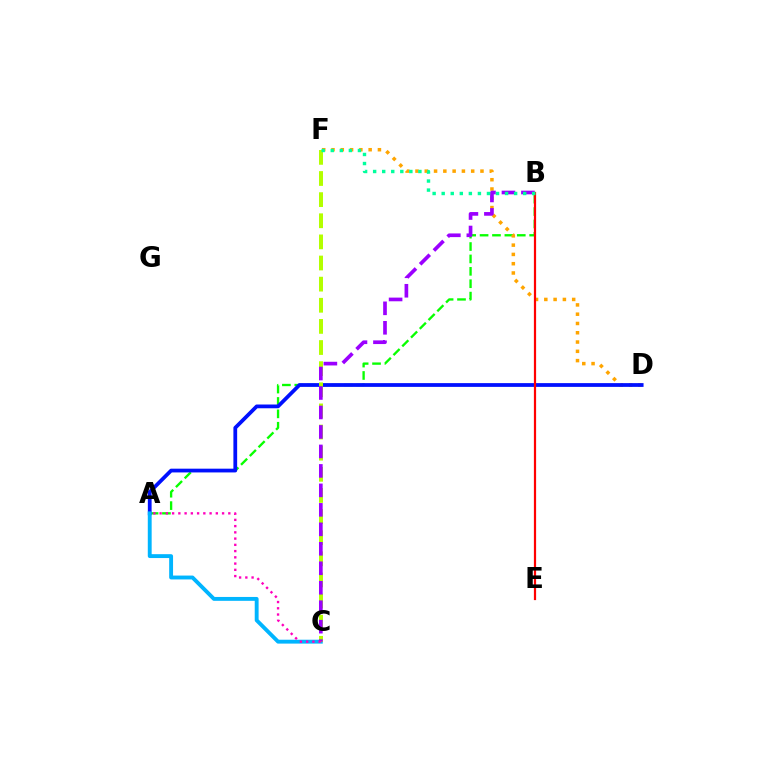{('A', 'B'): [{'color': '#08ff00', 'line_style': 'dashed', 'thickness': 1.68}], ('D', 'F'): [{'color': '#ffa500', 'line_style': 'dotted', 'thickness': 2.52}], ('A', 'D'): [{'color': '#0010ff', 'line_style': 'solid', 'thickness': 2.71}], ('A', 'C'): [{'color': '#00b5ff', 'line_style': 'solid', 'thickness': 2.79}, {'color': '#ff00bd', 'line_style': 'dotted', 'thickness': 1.7}], ('C', 'F'): [{'color': '#b3ff00', 'line_style': 'dashed', 'thickness': 2.87}], ('B', 'C'): [{'color': '#9b00ff', 'line_style': 'dashed', 'thickness': 2.65}], ('B', 'E'): [{'color': '#ff0000', 'line_style': 'solid', 'thickness': 1.6}], ('B', 'F'): [{'color': '#00ff9d', 'line_style': 'dotted', 'thickness': 2.46}]}